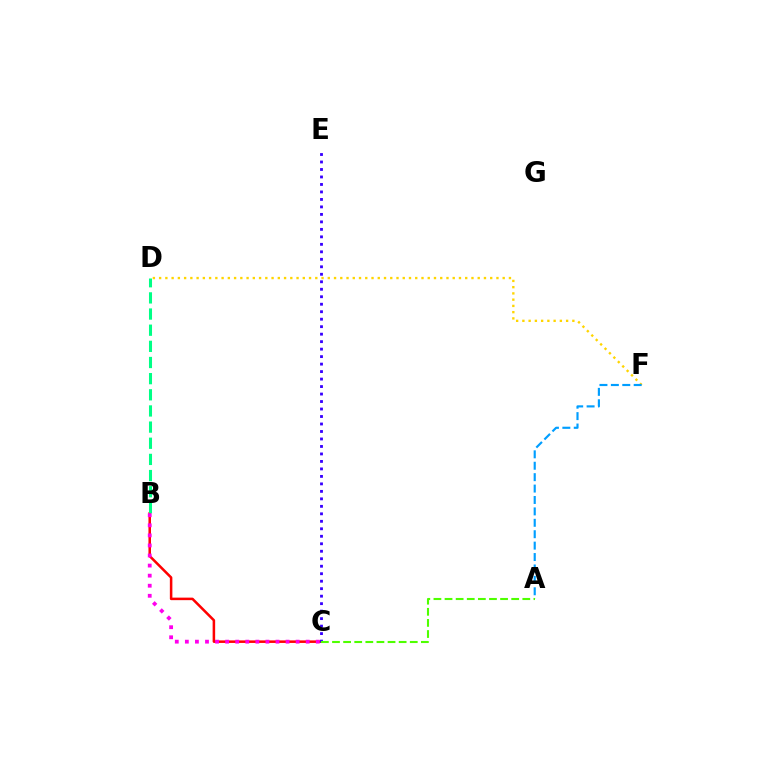{('B', 'C'): [{'color': '#ff0000', 'line_style': 'solid', 'thickness': 1.82}, {'color': '#ff00ed', 'line_style': 'dotted', 'thickness': 2.74}], ('D', 'F'): [{'color': '#ffd500', 'line_style': 'dotted', 'thickness': 1.7}], ('B', 'D'): [{'color': '#00ff86', 'line_style': 'dashed', 'thickness': 2.19}], ('A', 'F'): [{'color': '#009eff', 'line_style': 'dashed', 'thickness': 1.55}], ('C', 'E'): [{'color': '#3700ff', 'line_style': 'dotted', 'thickness': 2.03}], ('A', 'C'): [{'color': '#4fff00', 'line_style': 'dashed', 'thickness': 1.51}]}